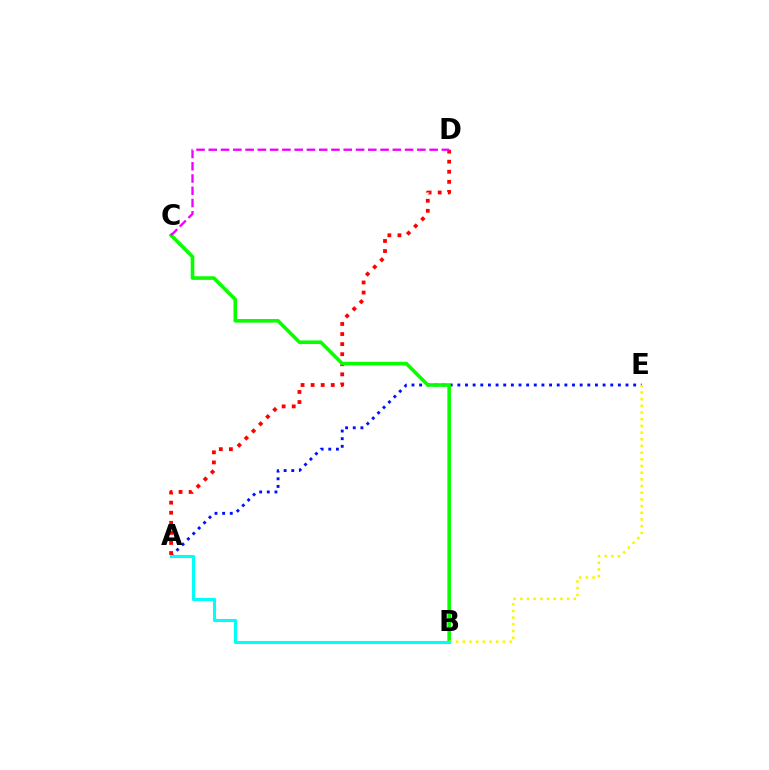{('A', 'E'): [{'color': '#0010ff', 'line_style': 'dotted', 'thickness': 2.08}], ('A', 'D'): [{'color': '#ff0000', 'line_style': 'dotted', 'thickness': 2.74}], ('B', 'C'): [{'color': '#08ff00', 'line_style': 'solid', 'thickness': 2.59}], ('B', 'E'): [{'color': '#fcf500', 'line_style': 'dotted', 'thickness': 1.82}], ('C', 'D'): [{'color': '#ee00ff', 'line_style': 'dashed', 'thickness': 1.67}], ('A', 'B'): [{'color': '#00fff6', 'line_style': 'solid', 'thickness': 2.23}]}